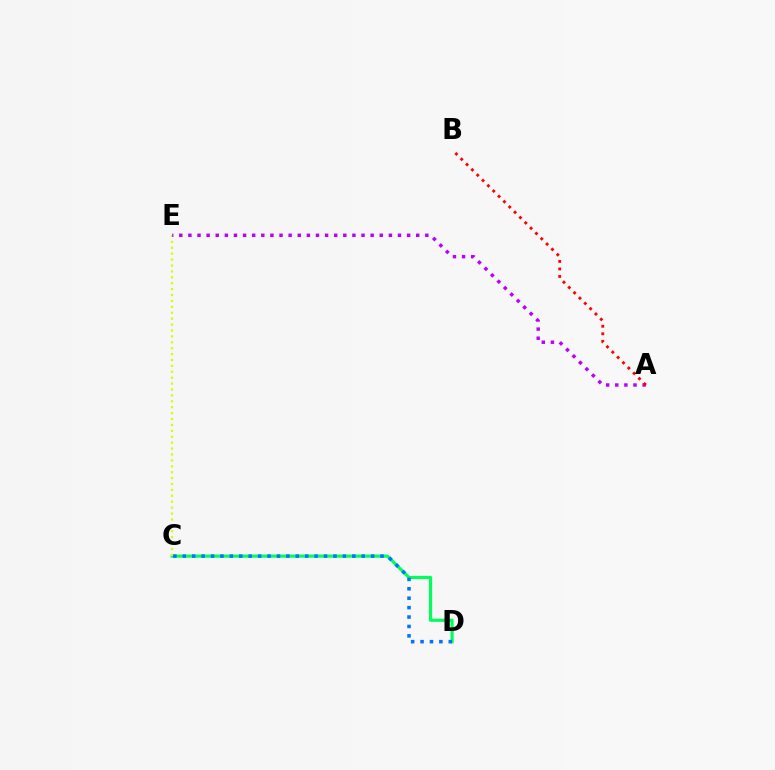{('C', 'D'): [{'color': '#00ff5c', 'line_style': 'solid', 'thickness': 2.28}, {'color': '#0074ff', 'line_style': 'dotted', 'thickness': 2.56}], ('C', 'E'): [{'color': '#d1ff00', 'line_style': 'dotted', 'thickness': 1.6}], ('A', 'E'): [{'color': '#b900ff', 'line_style': 'dotted', 'thickness': 2.48}], ('A', 'B'): [{'color': '#ff0000', 'line_style': 'dotted', 'thickness': 2.04}]}